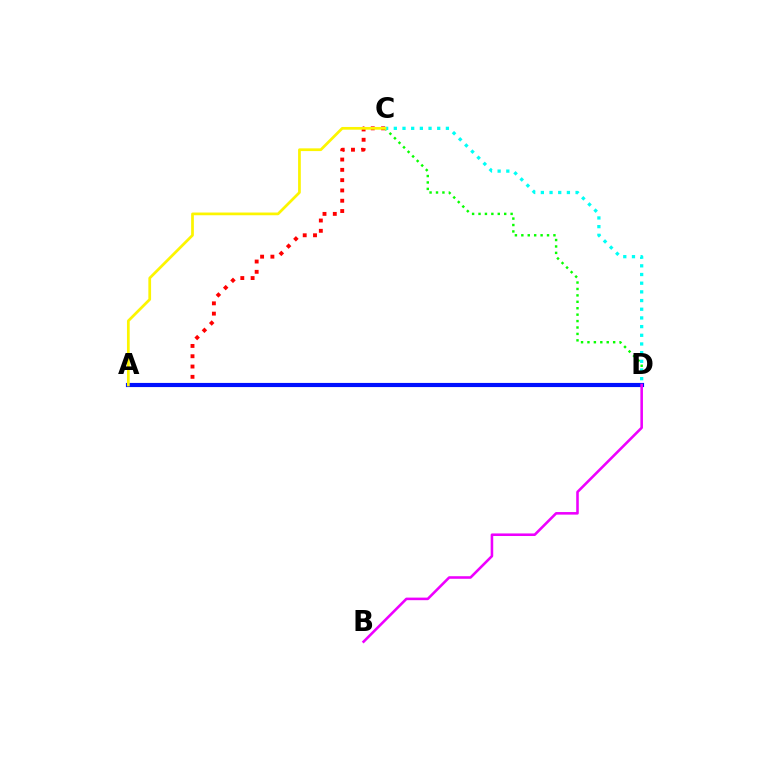{('C', 'D'): [{'color': '#08ff00', 'line_style': 'dotted', 'thickness': 1.74}, {'color': '#00fff6', 'line_style': 'dotted', 'thickness': 2.36}], ('A', 'C'): [{'color': '#ff0000', 'line_style': 'dotted', 'thickness': 2.8}, {'color': '#fcf500', 'line_style': 'solid', 'thickness': 1.96}], ('A', 'D'): [{'color': '#0010ff', 'line_style': 'solid', 'thickness': 2.99}], ('B', 'D'): [{'color': '#ee00ff', 'line_style': 'solid', 'thickness': 1.85}]}